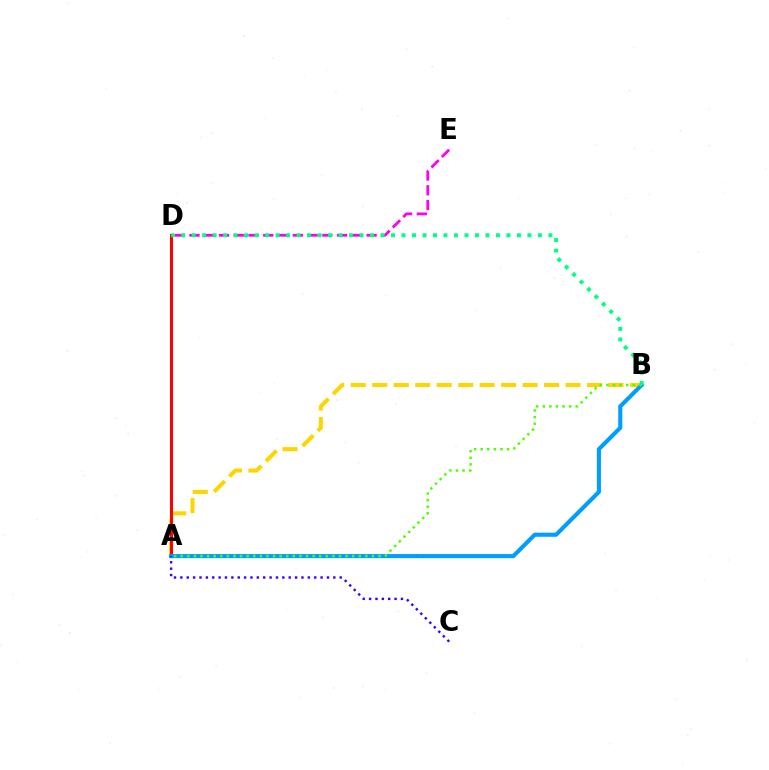{('A', 'B'): [{'color': '#ffd500', 'line_style': 'dashed', 'thickness': 2.92}, {'color': '#009eff', 'line_style': 'solid', 'thickness': 2.95}, {'color': '#4fff00', 'line_style': 'dotted', 'thickness': 1.79}], ('A', 'D'): [{'color': '#ff0000', 'line_style': 'solid', 'thickness': 2.19}], ('D', 'E'): [{'color': '#ff00ed', 'line_style': 'dashed', 'thickness': 2.01}], ('B', 'D'): [{'color': '#00ff86', 'line_style': 'dotted', 'thickness': 2.85}], ('A', 'C'): [{'color': '#3700ff', 'line_style': 'dotted', 'thickness': 1.73}]}